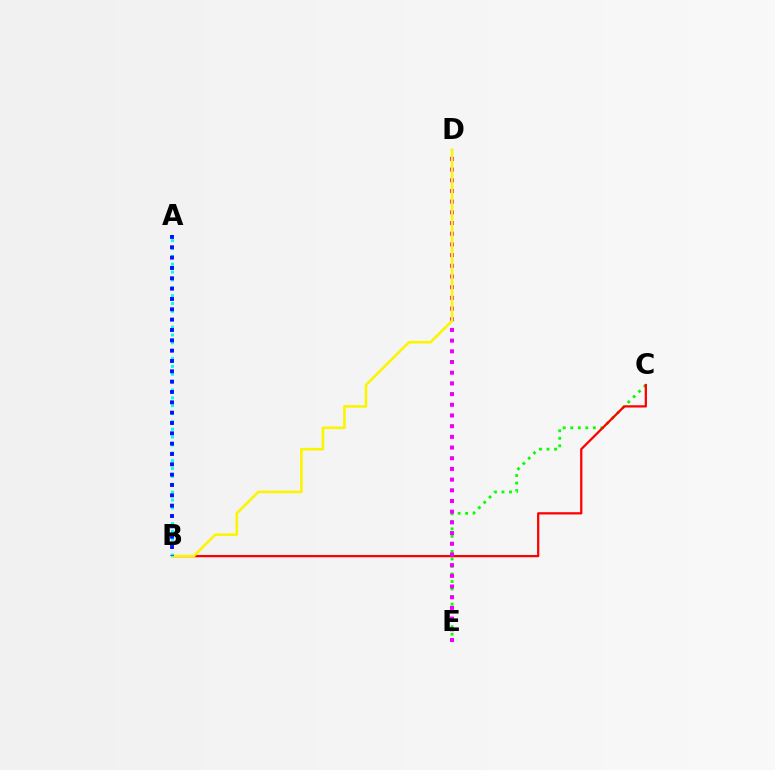{('C', 'E'): [{'color': '#08ff00', 'line_style': 'dotted', 'thickness': 2.04}], ('B', 'C'): [{'color': '#ff0000', 'line_style': 'solid', 'thickness': 1.63}], ('D', 'E'): [{'color': '#ee00ff', 'line_style': 'dotted', 'thickness': 2.9}], ('B', 'D'): [{'color': '#fcf500', 'line_style': 'solid', 'thickness': 1.87}], ('A', 'B'): [{'color': '#00fff6', 'line_style': 'dotted', 'thickness': 2.14}, {'color': '#0010ff', 'line_style': 'dotted', 'thickness': 2.81}]}